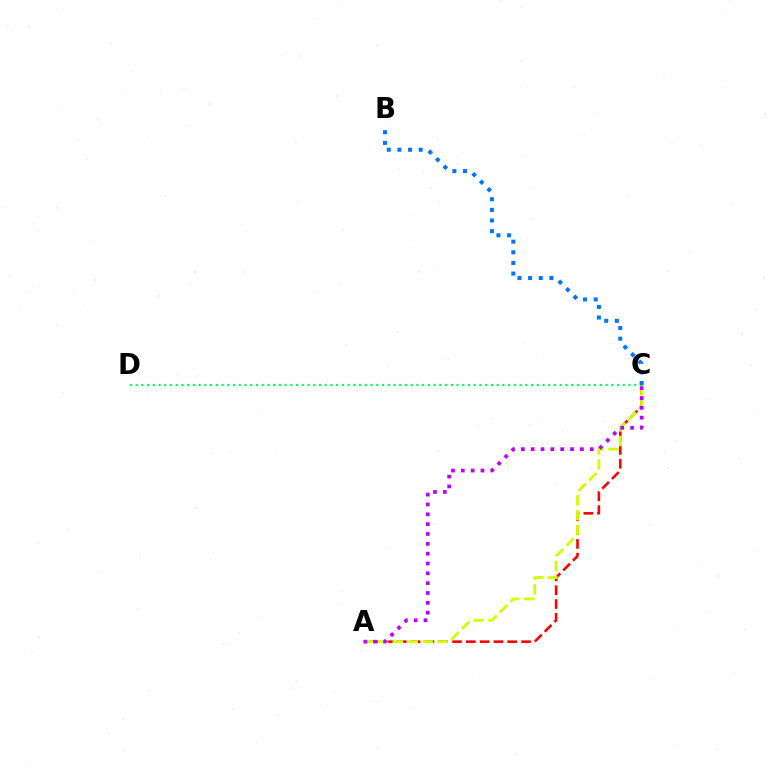{('A', 'C'): [{'color': '#ff0000', 'line_style': 'dashed', 'thickness': 1.87}, {'color': '#d1ff00', 'line_style': 'dashed', 'thickness': 2.03}, {'color': '#b900ff', 'line_style': 'dotted', 'thickness': 2.67}], ('C', 'D'): [{'color': '#00ff5c', 'line_style': 'dotted', 'thickness': 1.56}], ('B', 'C'): [{'color': '#0074ff', 'line_style': 'dotted', 'thickness': 2.89}]}